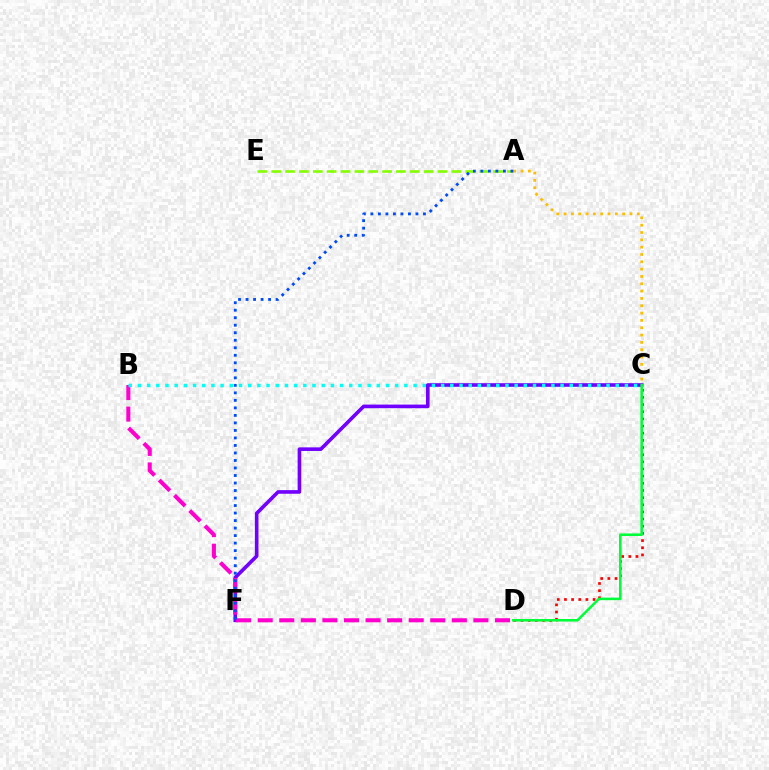{('C', 'D'): [{'color': '#ff0000', 'line_style': 'dotted', 'thickness': 1.94}, {'color': '#00ff39', 'line_style': 'solid', 'thickness': 1.85}], ('C', 'F'): [{'color': '#7200ff', 'line_style': 'solid', 'thickness': 2.6}], ('B', 'D'): [{'color': '#ff00cf', 'line_style': 'dashed', 'thickness': 2.93}], ('A', 'E'): [{'color': '#84ff00', 'line_style': 'dashed', 'thickness': 1.88}], ('A', 'C'): [{'color': '#ffbd00', 'line_style': 'dotted', 'thickness': 1.99}], ('A', 'F'): [{'color': '#004bff', 'line_style': 'dotted', 'thickness': 2.04}], ('B', 'C'): [{'color': '#00fff6', 'line_style': 'dotted', 'thickness': 2.5}]}